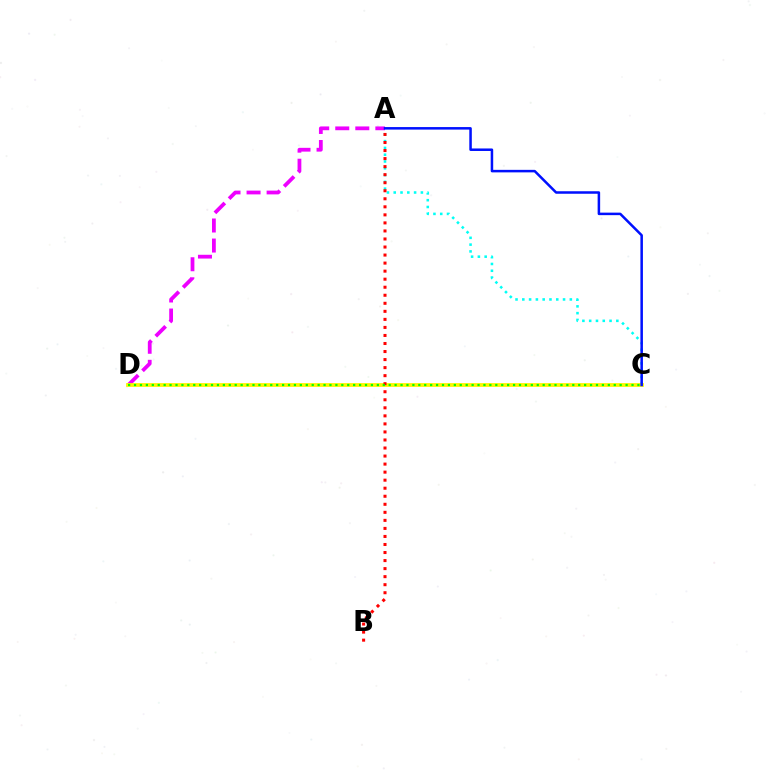{('A', 'C'): [{'color': '#00fff6', 'line_style': 'dotted', 'thickness': 1.84}, {'color': '#0010ff', 'line_style': 'solid', 'thickness': 1.81}], ('A', 'D'): [{'color': '#ee00ff', 'line_style': 'dashed', 'thickness': 2.72}], ('C', 'D'): [{'color': '#fcf500', 'line_style': 'solid', 'thickness': 2.73}, {'color': '#08ff00', 'line_style': 'dotted', 'thickness': 1.61}], ('A', 'B'): [{'color': '#ff0000', 'line_style': 'dotted', 'thickness': 2.18}]}